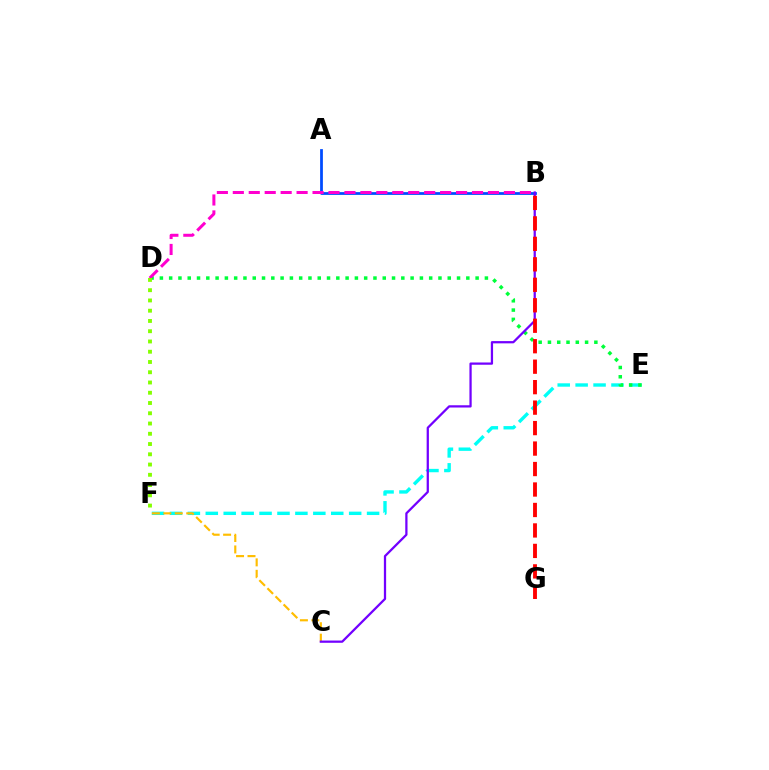{('E', 'F'): [{'color': '#00fff6', 'line_style': 'dashed', 'thickness': 2.43}], ('A', 'B'): [{'color': '#004bff', 'line_style': 'solid', 'thickness': 1.99}], ('C', 'F'): [{'color': '#ffbd00', 'line_style': 'dashed', 'thickness': 1.55}], ('D', 'E'): [{'color': '#00ff39', 'line_style': 'dotted', 'thickness': 2.52}], ('B', 'D'): [{'color': '#ff00cf', 'line_style': 'dashed', 'thickness': 2.17}], ('B', 'C'): [{'color': '#7200ff', 'line_style': 'solid', 'thickness': 1.62}], ('B', 'G'): [{'color': '#ff0000', 'line_style': 'dashed', 'thickness': 2.78}], ('D', 'F'): [{'color': '#84ff00', 'line_style': 'dotted', 'thickness': 2.79}]}